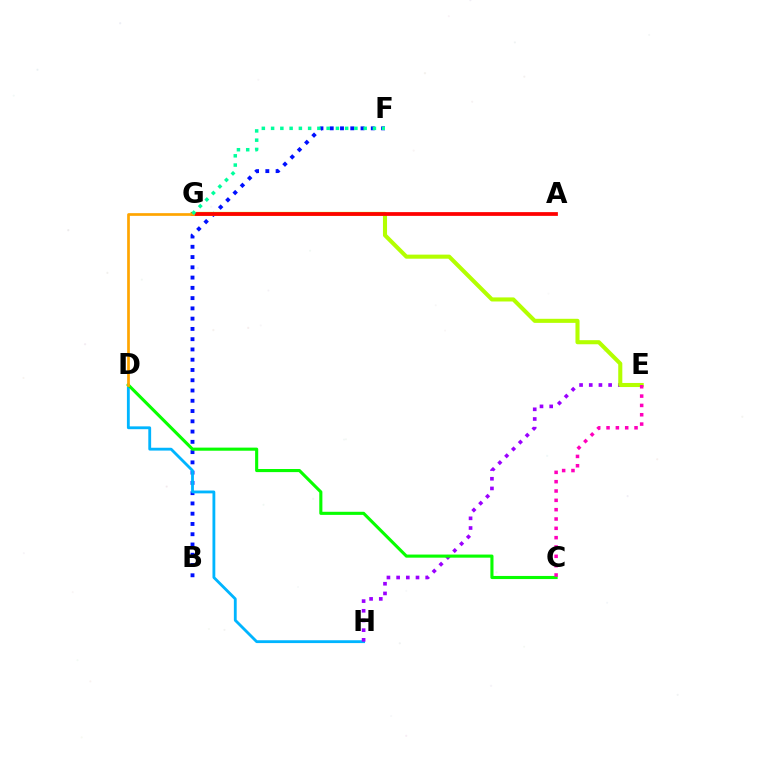{('B', 'F'): [{'color': '#0010ff', 'line_style': 'dotted', 'thickness': 2.79}], ('D', 'H'): [{'color': '#00b5ff', 'line_style': 'solid', 'thickness': 2.04}], ('E', 'H'): [{'color': '#9b00ff', 'line_style': 'dotted', 'thickness': 2.63}], ('E', 'G'): [{'color': '#b3ff00', 'line_style': 'solid', 'thickness': 2.93}], ('A', 'G'): [{'color': '#ff0000', 'line_style': 'solid', 'thickness': 2.7}], ('C', 'D'): [{'color': '#08ff00', 'line_style': 'solid', 'thickness': 2.24}], ('D', 'G'): [{'color': '#ffa500', 'line_style': 'solid', 'thickness': 1.94}], ('C', 'E'): [{'color': '#ff00bd', 'line_style': 'dotted', 'thickness': 2.54}], ('F', 'G'): [{'color': '#00ff9d', 'line_style': 'dotted', 'thickness': 2.52}]}